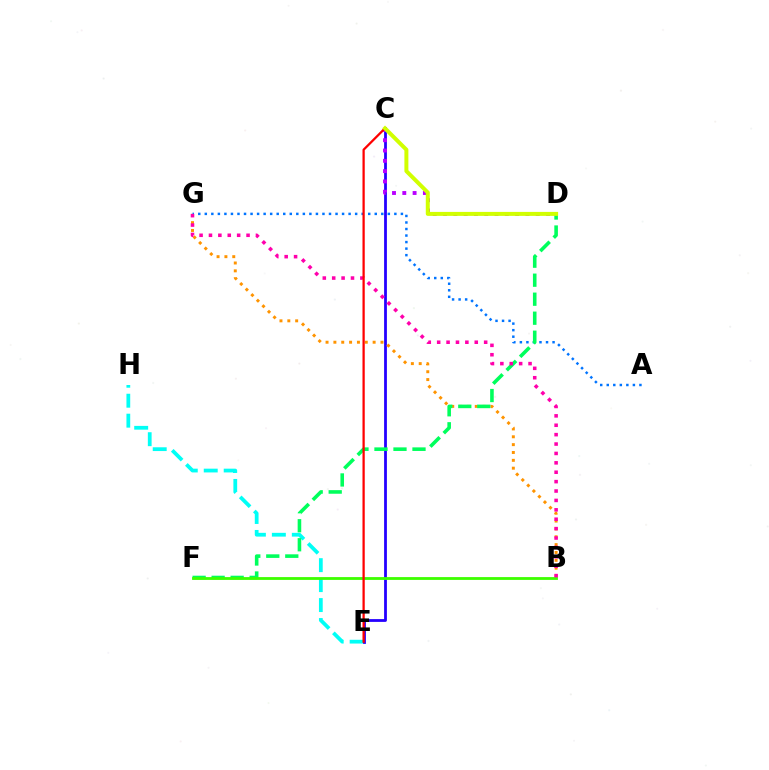{('E', 'H'): [{'color': '#00fff6', 'line_style': 'dashed', 'thickness': 2.71}], ('C', 'E'): [{'color': '#2500ff', 'line_style': 'solid', 'thickness': 2.01}, {'color': '#ff0000', 'line_style': 'solid', 'thickness': 1.63}], ('B', 'G'): [{'color': '#ff9400', 'line_style': 'dotted', 'thickness': 2.13}, {'color': '#ff00ac', 'line_style': 'dotted', 'thickness': 2.55}], ('A', 'G'): [{'color': '#0074ff', 'line_style': 'dotted', 'thickness': 1.78}], ('D', 'F'): [{'color': '#00ff5c', 'line_style': 'dashed', 'thickness': 2.58}], ('C', 'D'): [{'color': '#b900ff', 'line_style': 'dotted', 'thickness': 2.8}, {'color': '#d1ff00', 'line_style': 'solid', 'thickness': 2.87}], ('B', 'F'): [{'color': '#3dff00', 'line_style': 'solid', 'thickness': 2.02}]}